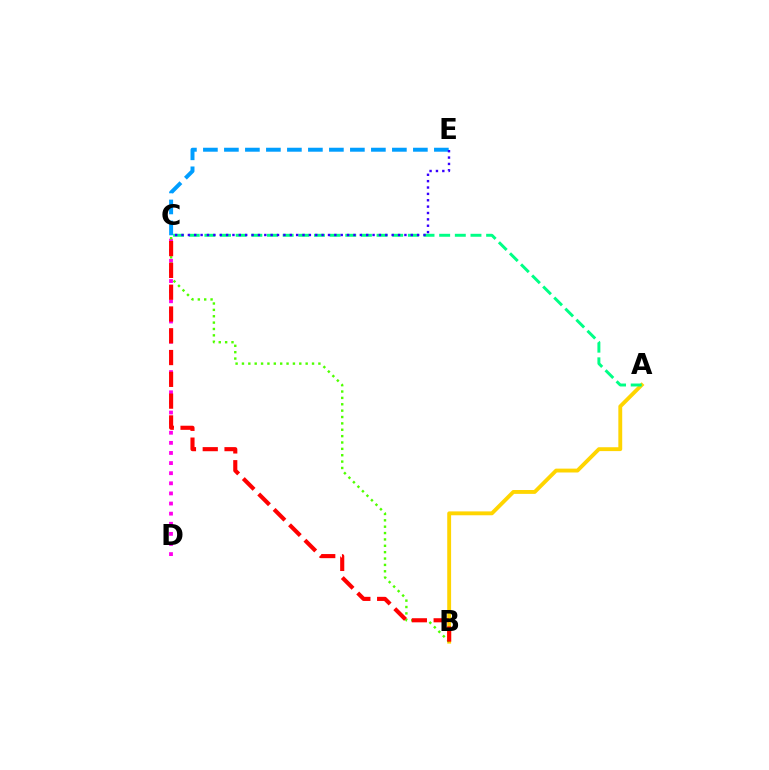{('A', 'B'): [{'color': '#ffd500', 'line_style': 'solid', 'thickness': 2.78}], ('C', 'D'): [{'color': '#ff00ed', 'line_style': 'dotted', 'thickness': 2.75}], ('B', 'C'): [{'color': '#4fff00', 'line_style': 'dotted', 'thickness': 1.73}, {'color': '#ff0000', 'line_style': 'dashed', 'thickness': 2.96}], ('A', 'C'): [{'color': '#00ff86', 'line_style': 'dashed', 'thickness': 2.13}], ('C', 'E'): [{'color': '#009eff', 'line_style': 'dashed', 'thickness': 2.85}, {'color': '#3700ff', 'line_style': 'dotted', 'thickness': 1.73}]}